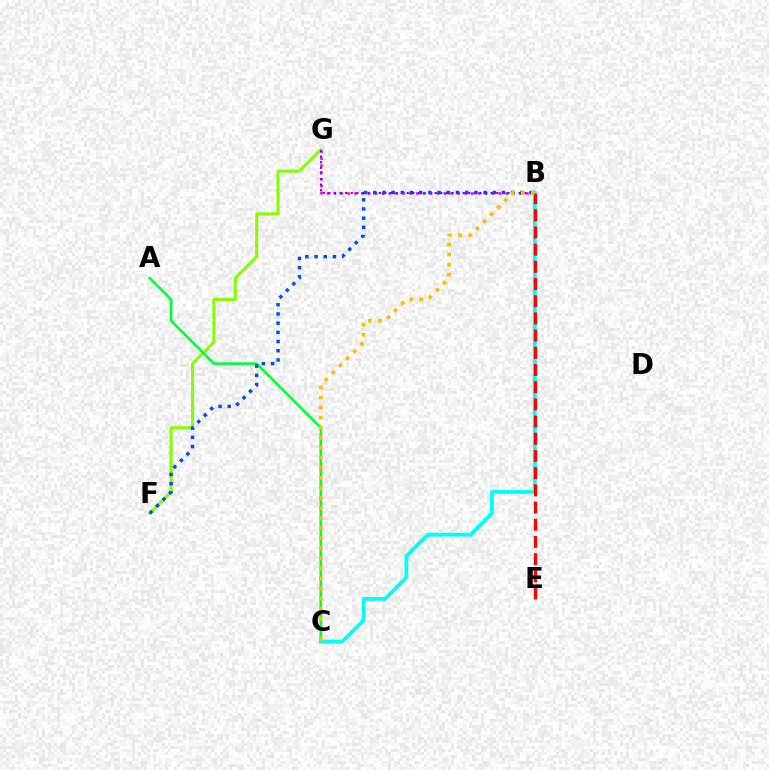{('B', 'G'): [{'color': '#ff00cf', 'line_style': 'dotted', 'thickness': 1.87}, {'color': '#7200ff', 'line_style': 'dotted', 'thickness': 1.52}], ('F', 'G'): [{'color': '#84ff00', 'line_style': 'solid', 'thickness': 2.18}], ('A', 'C'): [{'color': '#00ff39', 'line_style': 'solid', 'thickness': 1.89}], ('B', 'C'): [{'color': '#00fff6', 'line_style': 'solid', 'thickness': 2.72}, {'color': '#ffbd00', 'line_style': 'dotted', 'thickness': 2.73}], ('B', 'E'): [{'color': '#ff0000', 'line_style': 'dashed', 'thickness': 2.34}], ('B', 'F'): [{'color': '#004bff', 'line_style': 'dotted', 'thickness': 2.5}]}